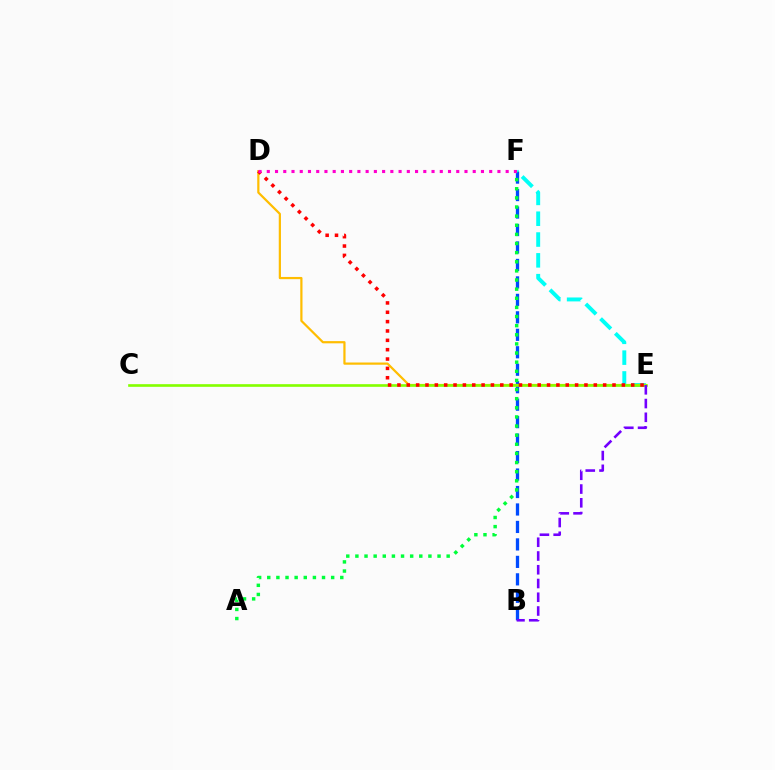{('B', 'F'): [{'color': '#004bff', 'line_style': 'dashed', 'thickness': 2.37}], ('A', 'F'): [{'color': '#00ff39', 'line_style': 'dotted', 'thickness': 2.48}], ('E', 'F'): [{'color': '#00fff6', 'line_style': 'dashed', 'thickness': 2.83}], ('D', 'E'): [{'color': '#ffbd00', 'line_style': 'solid', 'thickness': 1.59}, {'color': '#ff0000', 'line_style': 'dotted', 'thickness': 2.54}], ('C', 'E'): [{'color': '#84ff00', 'line_style': 'solid', 'thickness': 1.9}], ('D', 'F'): [{'color': '#ff00cf', 'line_style': 'dotted', 'thickness': 2.24}], ('B', 'E'): [{'color': '#7200ff', 'line_style': 'dashed', 'thickness': 1.87}]}